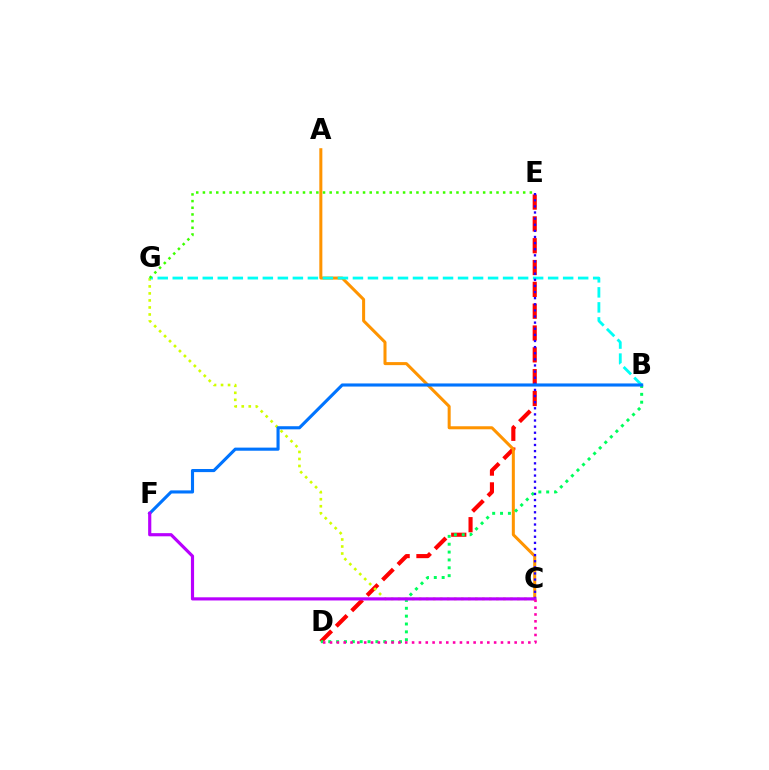{('D', 'E'): [{'color': '#ff0000', 'line_style': 'dashed', 'thickness': 2.96}], ('C', 'G'): [{'color': '#d1ff00', 'line_style': 'dotted', 'thickness': 1.91}], ('A', 'C'): [{'color': '#ff9400', 'line_style': 'solid', 'thickness': 2.18}], ('B', 'D'): [{'color': '#00ff5c', 'line_style': 'dotted', 'thickness': 2.14}], ('B', 'G'): [{'color': '#00fff6', 'line_style': 'dashed', 'thickness': 2.04}], ('C', 'E'): [{'color': '#2500ff', 'line_style': 'dotted', 'thickness': 1.66}], ('E', 'G'): [{'color': '#3dff00', 'line_style': 'dotted', 'thickness': 1.81}], ('B', 'F'): [{'color': '#0074ff', 'line_style': 'solid', 'thickness': 2.24}], ('C', 'F'): [{'color': '#b900ff', 'line_style': 'solid', 'thickness': 2.28}], ('C', 'D'): [{'color': '#ff00ac', 'line_style': 'dotted', 'thickness': 1.86}]}